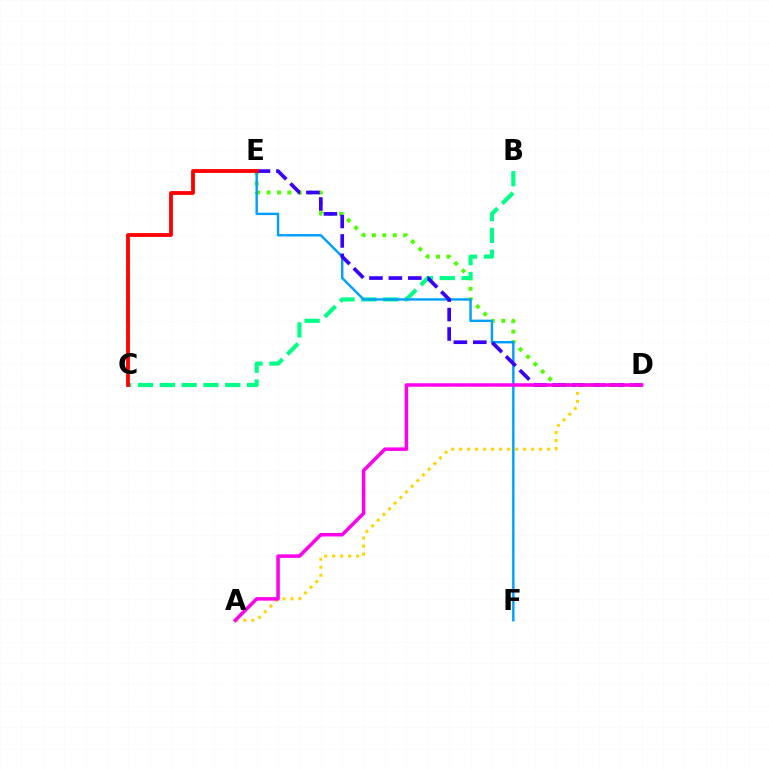{('D', 'E'): [{'color': '#4fff00', 'line_style': 'dotted', 'thickness': 2.83}, {'color': '#3700ff', 'line_style': 'dashed', 'thickness': 2.64}], ('B', 'C'): [{'color': '#00ff86', 'line_style': 'dashed', 'thickness': 2.97}], ('E', 'F'): [{'color': '#009eff', 'line_style': 'solid', 'thickness': 1.74}], ('C', 'E'): [{'color': '#ff0000', 'line_style': 'solid', 'thickness': 2.74}], ('A', 'D'): [{'color': '#ffd500', 'line_style': 'dotted', 'thickness': 2.17}, {'color': '#ff00ed', 'line_style': 'solid', 'thickness': 2.53}]}